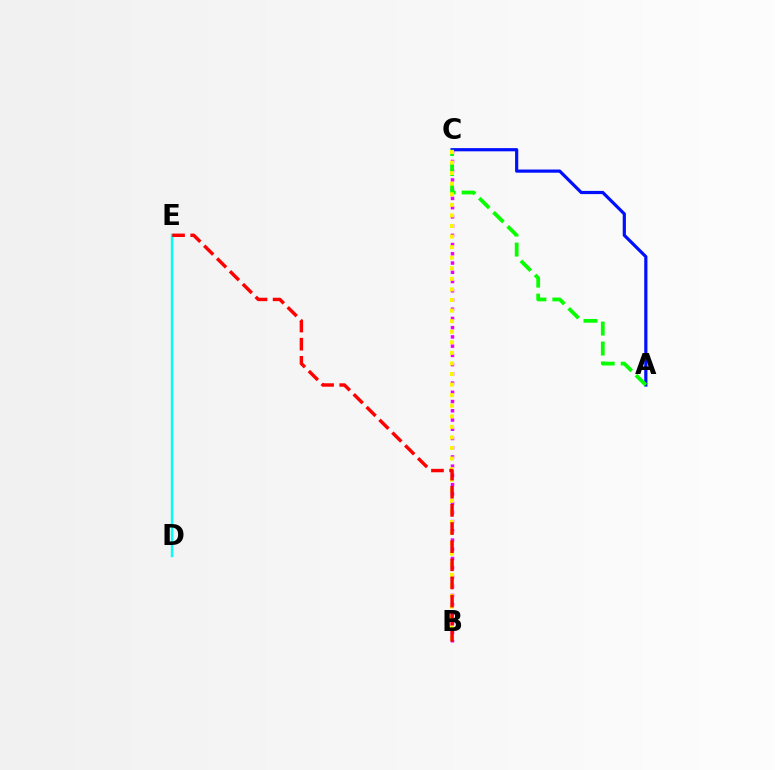{('A', 'C'): [{'color': '#0010ff', 'line_style': 'solid', 'thickness': 2.3}, {'color': '#08ff00', 'line_style': 'dashed', 'thickness': 2.72}], ('B', 'C'): [{'color': '#ee00ff', 'line_style': 'dotted', 'thickness': 2.51}, {'color': '#fcf500', 'line_style': 'dotted', 'thickness': 2.87}], ('D', 'E'): [{'color': '#00fff6', 'line_style': 'solid', 'thickness': 1.74}], ('B', 'E'): [{'color': '#ff0000', 'line_style': 'dashed', 'thickness': 2.47}]}